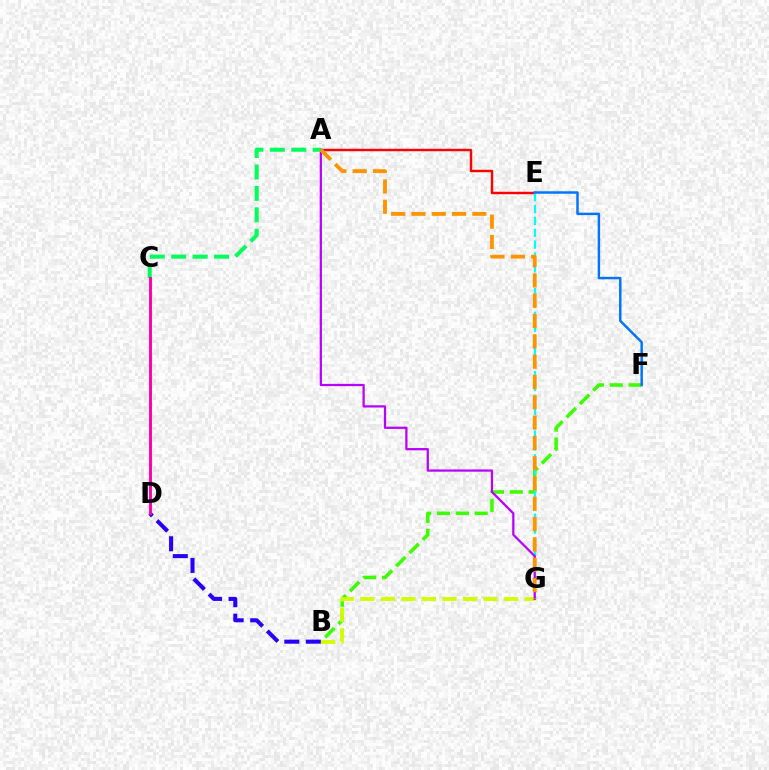{('B', 'F'): [{'color': '#3dff00', 'line_style': 'dashed', 'thickness': 2.56}], ('A', 'E'): [{'color': '#ff0000', 'line_style': 'solid', 'thickness': 1.75}], ('E', 'G'): [{'color': '#00fff6', 'line_style': 'dashed', 'thickness': 1.61}], ('B', 'D'): [{'color': '#2500ff', 'line_style': 'dashed', 'thickness': 2.92}], ('B', 'G'): [{'color': '#d1ff00', 'line_style': 'dashed', 'thickness': 2.79}], ('A', 'G'): [{'color': '#b900ff', 'line_style': 'solid', 'thickness': 1.62}, {'color': '#ff9400', 'line_style': 'dashed', 'thickness': 2.76}], ('A', 'C'): [{'color': '#00ff5c', 'line_style': 'dashed', 'thickness': 2.91}], ('C', 'D'): [{'color': '#ff00ac', 'line_style': 'solid', 'thickness': 2.1}], ('E', 'F'): [{'color': '#0074ff', 'line_style': 'solid', 'thickness': 1.76}]}